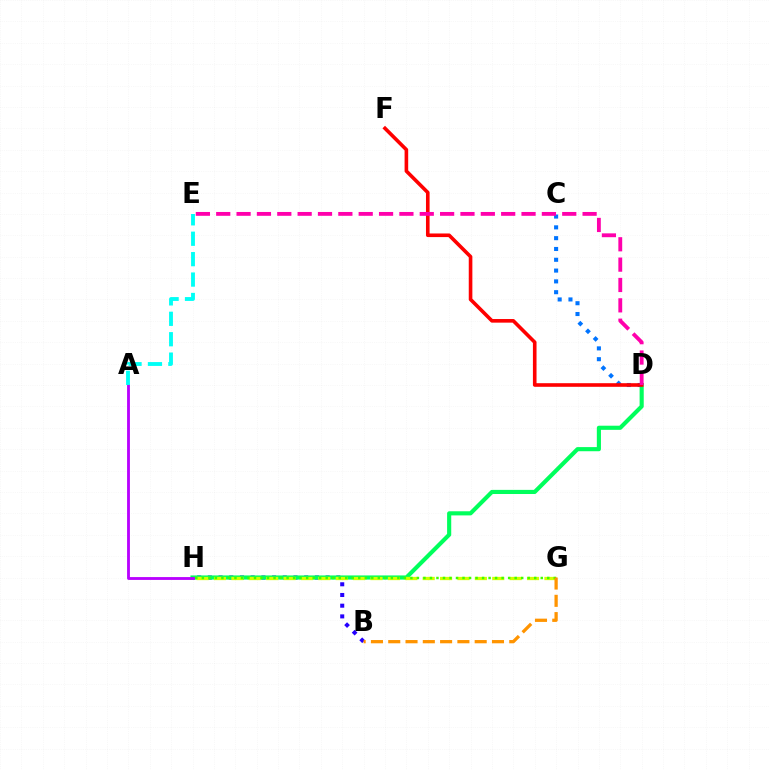{('B', 'H'): [{'color': '#2500ff', 'line_style': 'dotted', 'thickness': 2.91}], ('D', 'H'): [{'color': '#00ff5c', 'line_style': 'solid', 'thickness': 2.97}], ('A', 'H'): [{'color': '#b900ff', 'line_style': 'solid', 'thickness': 2.04}], ('G', 'H'): [{'color': '#d1ff00', 'line_style': 'dashed', 'thickness': 2.36}, {'color': '#3dff00', 'line_style': 'dotted', 'thickness': 1.77}], ('C', 'D'): [{'color': '#0074ff', 'line_style': 'dotted', 'thickness': 2.94}], ('A', 'E'): [{'color': '#00fff6', 'line_style': 'dashed', 'thickness': 2.77}], ('D', 'F'): [{'color': '#ff0000', 'line_style': 'solid', 'thickness': 2.6}], ('B', 'G'): [{'color': '#ff9400', 'line_style': 'dashed', 'thickness': 2.35}], ('D', 'E'): [{'color': '#ff00ac', 'line_style': 'dashed', 'thickness': 2.77}]}